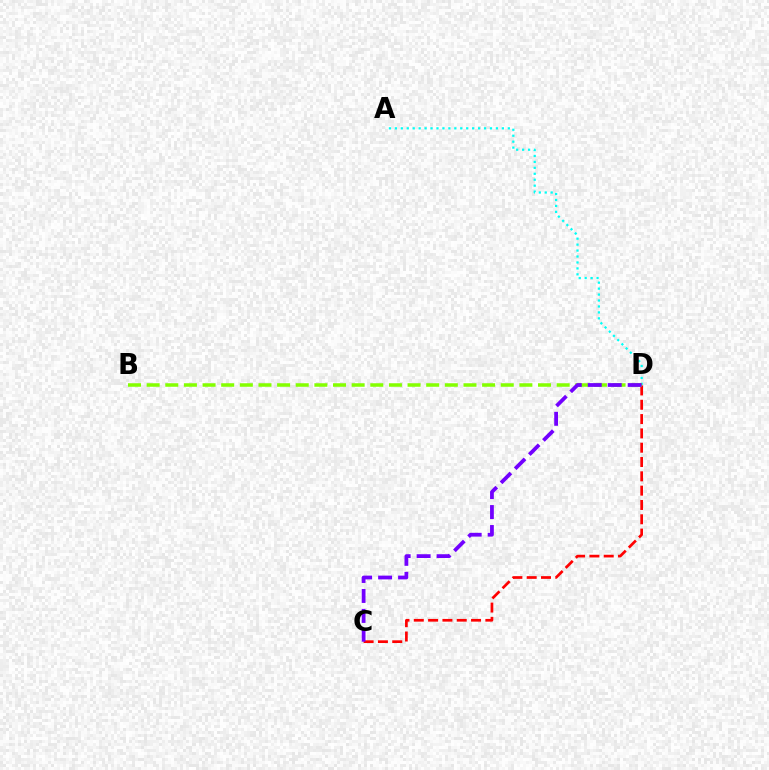{('A', 'D'): [{'color': '#00fff6', 'line_style': 'dotted', 'thickness': 1.62}], ('C', 'D'): [{'color': '#ff0000', 'line_style': 'dashed', 'thickness': 1.94}, {'color': '#7200ff', 'line_style': 'dashed', 'thickness': 2.71}], ('B', 'D'): [{'color': '#84ff00', 'line_style': 'dashed', 'thickness': 2.53}]}